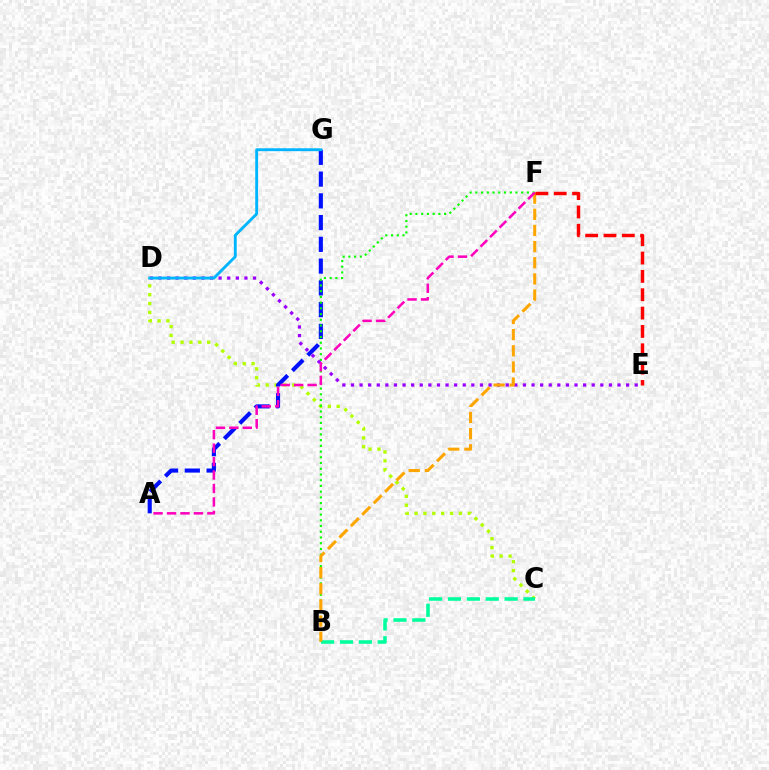{('C', 'D'): [{'color': '#b3ff00', 'line_style': 'dotted', 'thickness': 2.41}], ('A', 'G'): [{'color': '#0010ff', 'line_style': 'dashed', 'thickness': 2.96}], ('B', 'F'): [{'color': '#08ff00', 'line_style': 'dotted', 'thickness': 1.56}, {'color': '#ffa500', 'line_style': 'dashed', 'thickness': 2.19}], ('D', 'E'): [{'color': '#9b00ff', 'line_style': 'dotted', 'thickness': 2.34}], ('D', 'G'): [{'color': '#00b5ff', 'line_style': 'solid', 'thickness': 2.07}], ('B', 'C'): [{'color': '#00ff9d', 'line_style': 'dashed', 'thickness': 2.56}], ('A', 'F'): [{'color': '#ff00bd', 'line_style': 'dashed', 'thickness': 1.83}], ('E', 'F'): [{'color': '#ff0000', 'line_style': 'dashed', 'thickness': 2.49}]}